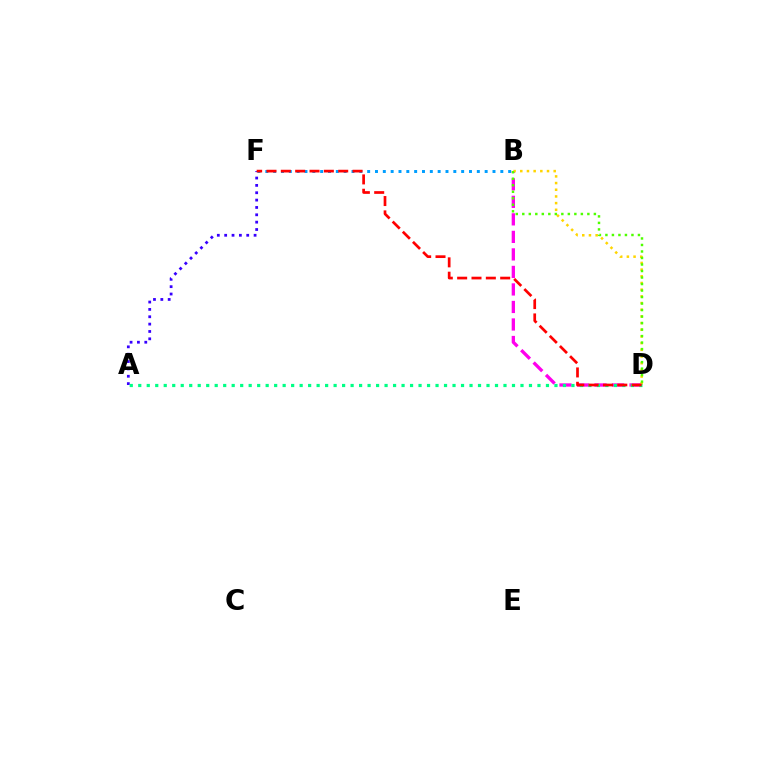{('B', 'D'): [{'color': '#ff00ed', 'line_style': 'dashed', 'thickness': 2.38}, {'color': '#ffd500', 'line_style': 'dotted', 'thickness': 1.82}, {'color': '#4fff00', 'line_style': 'dotted', 'thickness': 1.77}], ('A', 'F'): [{'color': '#3700ff', 'line_style': 'dotted', 'thickness': 2.0}], ('B', 'F'): [{'color': '#009eff', 'line_style': 'dotted', 'thickness': 2.13}], ('A', 'D'): [{'color': '#00ff86', 'line_style': 'dotted', 'thickness': 2.31}], ('D', 'F'): [{'color': '#ff0000', 'line_style': 'dashed', 'thickness': 1.95}]}